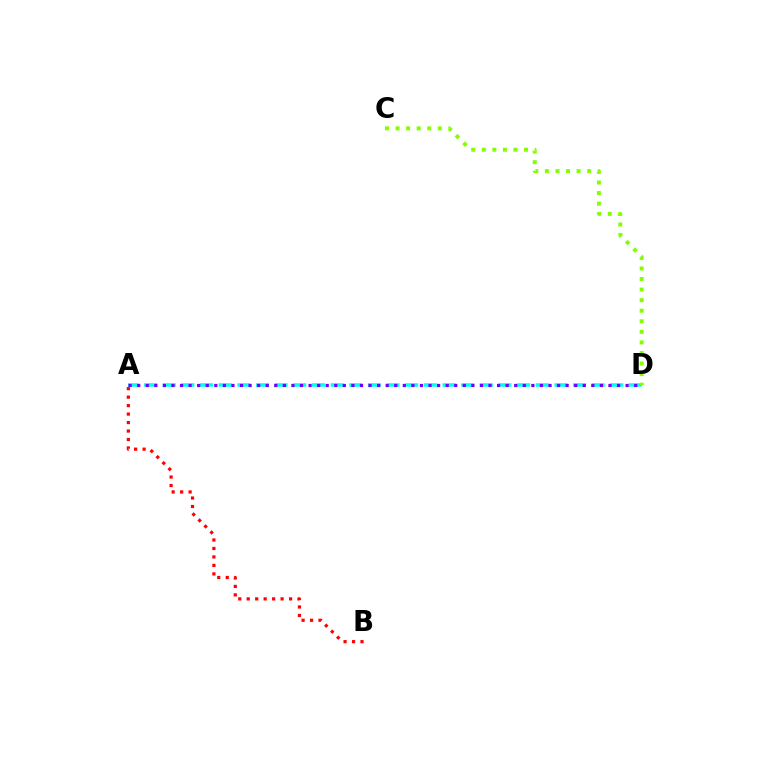{('A', 'D'): [{'color': '#00fff6', 'line_style': 'dashed', 'thickness': 2.53}, {'color': '#7200ff', 'line_style': 'dotted', 'thickness': 2.33}], ('A', 'B'): [{'color': '#ff0000', 'line_style': 'dotted', 'thickness': 2.3}], ('C', 'D'): [{'color': '#84ff00', 'line_style': 'dotted', 'thickness': 2.87}]}